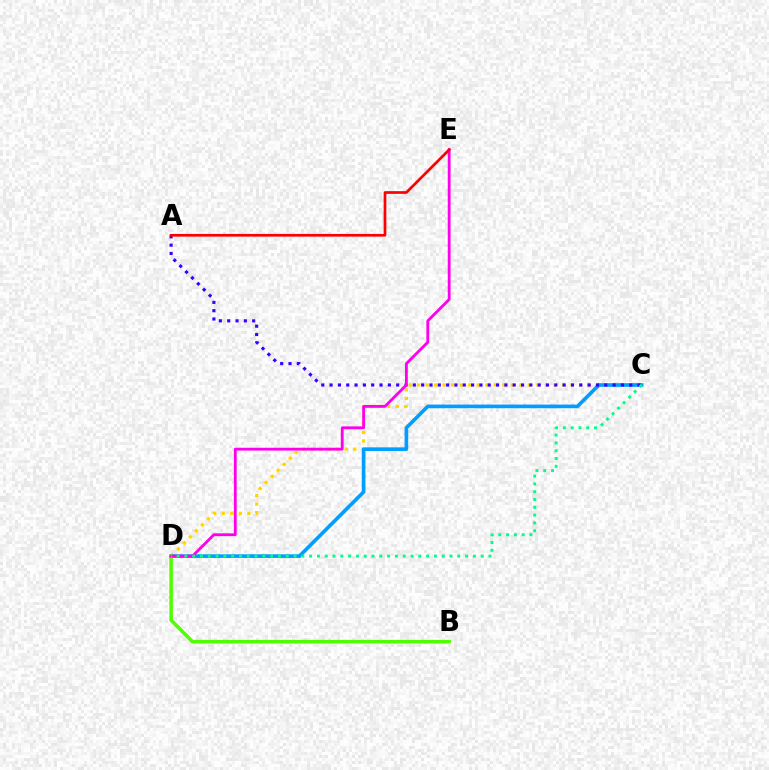{('C', 'D'): [{'color': '#ffd500', 'line_style': 'dotted', 'thickness': 2.32}, {'color': '#009eff', 'line_style': 'solid', 'thickness': 2.62}, {'color': '#00ff86', 'line_style': 'dotted', 'thickness': 2.12}], ('B', 'D'): [{'color': '#4fff00', 'line_style': 'solid', 'thickness': 2.55}], ('A', 'C'): [{'color': '#3700ff', 'line_style': 'dotted', 'thickness': 2.26}], ('D', 'E'): [{'color': '#ff00ed', 'line_style': 'solid', 'thickness': 2.03}], ('A', 'E'): [{'color': '#ff0000', 'line_style': 'solid', 'thickness': 1.95}]}